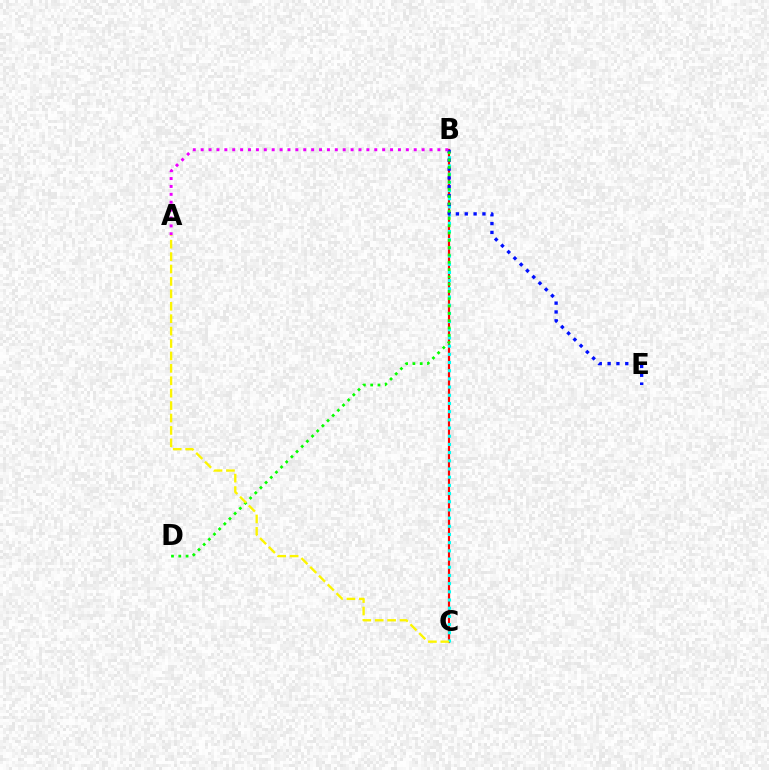{('B', 'C'): [{'color': '#ff0000', 'line_style': 'solid', 'thickness': 1.58}, {'color': '#00fff6', 'line_style': 'dotted', 'thickness': 2.22}], ('B', 'E'): [{'color': '#0010ff', 'line_style': 'dotted', 'thickness': 2.4}], ('A', 'B'): [{'color': '#ee00ff', 'line_style': 'dotted', 'thickness': 2.14}], ('B', 'D'): [{'color': '#08ff00', 'line_style': 'dotted', 'thickness': 1.98}], ('A', 'C'): [{'color': '#fcf500', 'line_style': 'dashed', 'thickness': 1.69}]}